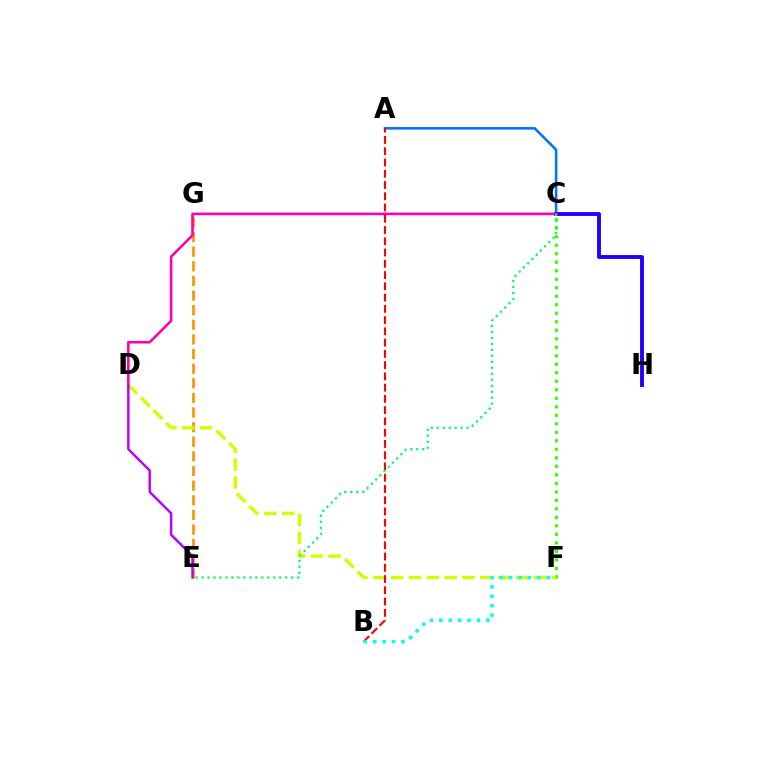{('A', 'C'): [{'color': '#0074ff', 'line_style': 'solid', 'thickness': 1.84}], ('C', 'H'): [{'color': '#2500ff', 'line_style': 'solid', 'thickness': 2.81}], ('C', 'F'): [{'color': '#3dff00', 'line_style': 'dotted', 'thickness': 2.31}], ('E', 'G'): [{'color': '#ff9400', 'line_style': 'dashed', 'thickness': 1.99}], ('C', 'D'): [{'color': '#ff00ac', 'line_style': 'solid', 'thickness': 1.86}], ('D', 'F'): [{'color': '#d1ff00', 'line_style': 'dashed', 'thickness': 2.42}], ('A', 'B'): [{'color': '#ff0000', 'line_style': 'dashed', 'thickness': 1.53}], ('D', 'E'): [{'color': '#b900ff', 'line_style': 'solid', 'thickness': 1.74}], ('B', 'F'): [{'color': '#00fff6', 'line_style': 'dotted', 'thickness': 2.55}], ('C', 'E'): [{'color': '#00ff5c', 'line_style': 'dotted', 'thickness': 1.62}]}